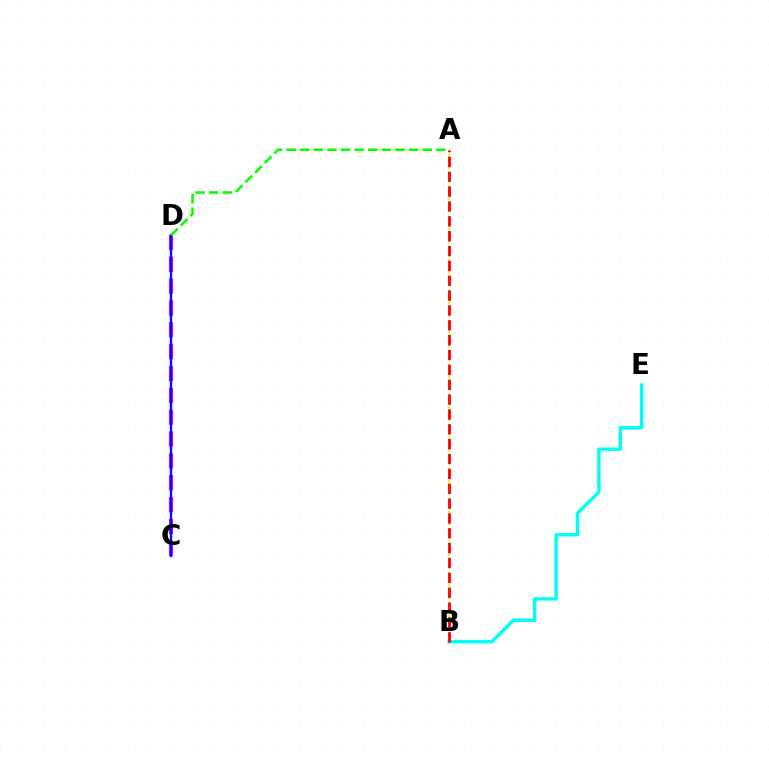{('C', 'D'): [{'color': '#ee00ff', 'line_style': 'dashed', 'thickness': 2.97}, {'color': '#0010ff', 'line_style': 'solid', 'thickness': 1.69}], ('B', 'E'): [{'color': '#00fff6', 'line_style': 'solid', 'thickness': 2.45}], ('A', 'B'): [{'color': '#fcf500', 'line_style': 'dotted', 'thickness': 1.67}, {'color': '#ff0000', 'line_style': 'dashed', 'thickness': 2.02}], ('A', 'D'): [{'color': '#08ff00', 'line_style': 'dashed', 'thickness': 1.85}]}